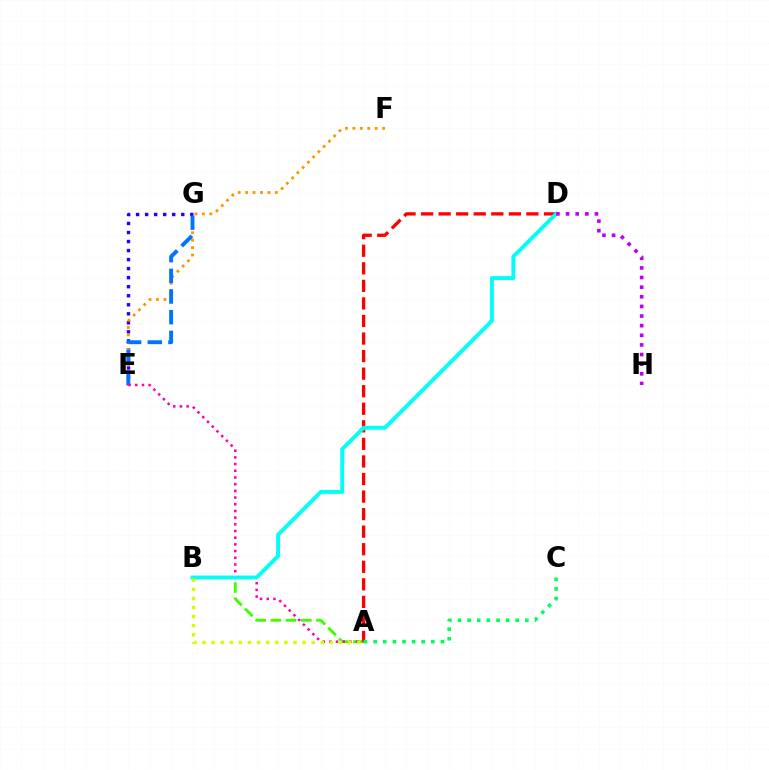{('A', 'B'): [{'color': '#3dff00', 'line_style': 'dashed', 'thickness': 2.07}, {'color': '#d1ff00', 'line_style': 'dotted', 'thickness': 2.47}], ('A', 'D'): [{'color': '#ff0000', 'line_style': 'dashed', 'thickness': 2.39}], ('E', 'G'): [{'color': '#2500ff', 'line_style': 'dotted', 'thickness': 2.45}, {'color': '#0074ff', 'line_style': 'dashed', 'thickness': 2.81}], ('E', 'F'): [{'color': '#ff9400', 'line_style': 'dotted', 'thickness': 2.02}], ('A', 'E'): [{'color': '#ff00ac', 'line_style': 'dotted', 'thickness': 1.82}], ('B', 'D'): [{'color': '#00fff6', 'line_style': 'solid', 'thickness': 2.81}], ('A', 'C'): [{'color': '#00ff5c', 'line_style': 'dotted', 'thickness': 2.61}], ('D', 'H'): [{'color': '#b900ff', 'line_style': 'dotted', 'thickness': 2.62}]}